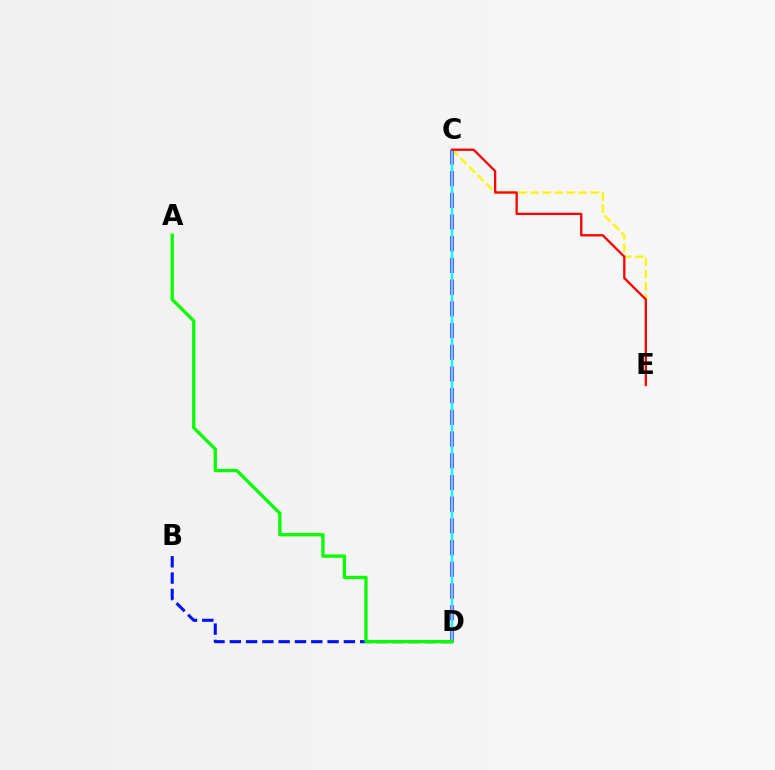{('C', 'E'): [{'color': '#fcf500', 'line_style': 'dashed', 'thickness': 1.63}, {'color': '#ff0000', 'line_style': 'solid', 'thickness': 1.65}], ('C', 'D'): [{'color': '#ee00ff', 'line_style': 'dashed', 'thickness': 2.95}, {'color': '#00fff6', 'line_style': 'solid', 'thickness': 1.73}], ('B', 'D'): [{'color': '#0010ff', 'line_style': 'dashed', 'thickness': 2.21}], ('A', 'D'): [{'color': '#08ff00', 'line_style': 'solid', 'thickness': 2.38}]}